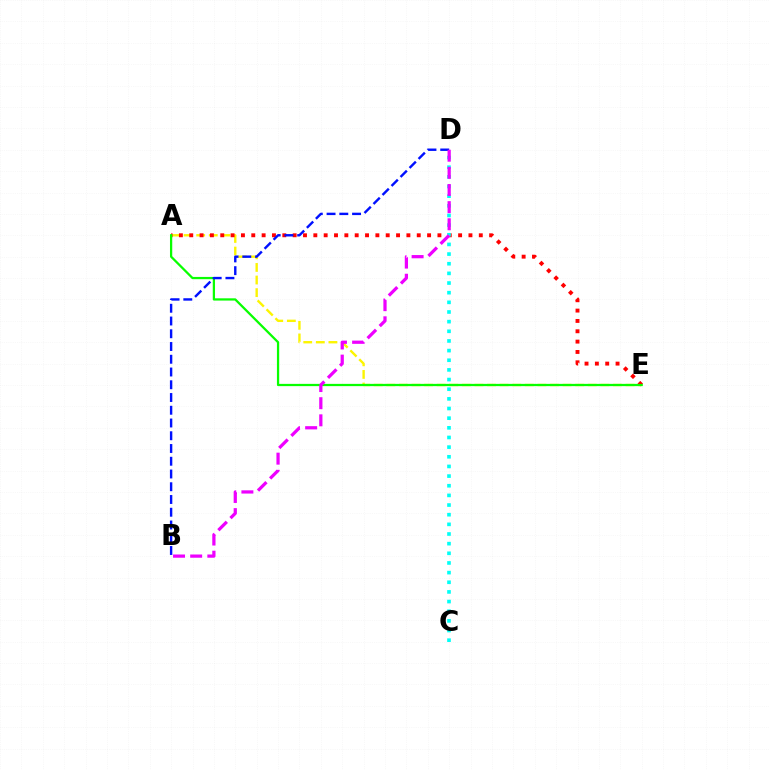{('A', 'E'): [{'color': '#fcf500', 'line_style': 'dashed', 'thickness': 1.71}, {'color': '#ff0000', 'line_style': 'dotted', 'thickness': 2.81}, {'color': '#08ff00', 'line_style': 'solid', 'thickness': 1.63}], ('C', 'D'): [{'color': '#00fff6', 'line_style': 'dotted', 'thickness': 2.62}], ('B', 'D'): [{'color': '#0010ff', 'line_style': 'dashed', 'thickness': 1.73}, {'color': '#ee00ff', 'line_style': 'dashed', 'thickness': 2.33}]}